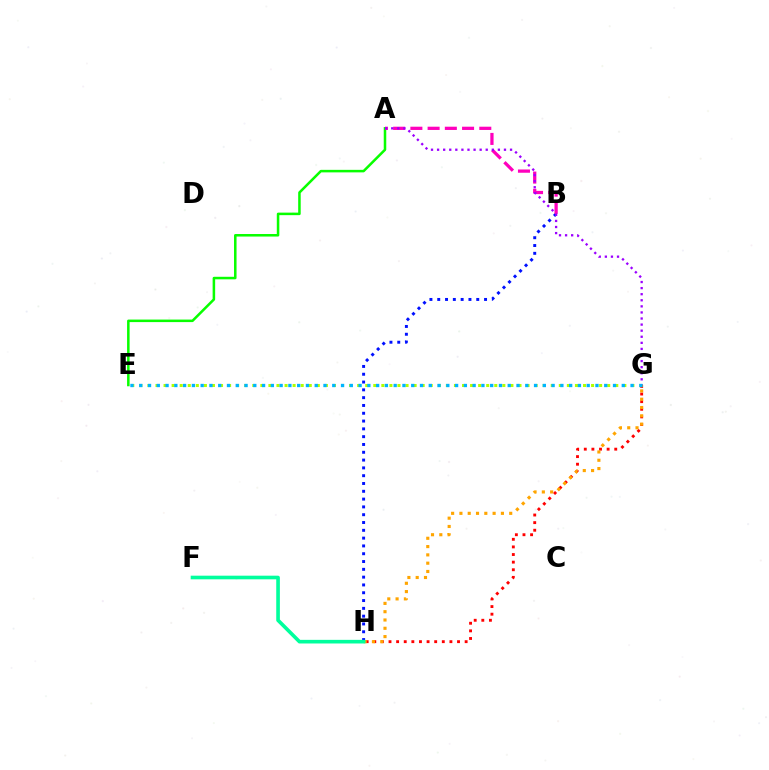{('B', 'H'): [{'color': '#0010ff', 'line_style': 'dotted', 'thickness': 2.12}], ('G', 'H'): [{'color': '#ff0000', 'line_style': 'dotted', 'thickness': 2.07}, {'color': '#ffa500', 'line_style': 'dotted', 'thickness': 2.25}], ('E', 'G'): [{'color': '#b3ff00', 'line_style': 'dotted', 'thickness': 2.19}, {'color': '#00b5ff', 'line_style': 'dotted', 'thickness': 2.38}], ('A', 'E'): [{'color': '#08ff00', 'line_style': 'solid', 'thickness': 1.82}], ('A', 'B'): [{'color': '#ff00bd', 'line_style': 'dashed', 'thickness': 2.34}], ('A', 'G'): [{'color': '#9b00ff', 'line_style': 'dotted', 'thickness': 1.65}], ('F', 'H'): [{'color': '#00ff9d', 'line_style': 'solid', 'thickness': 2.61}]}